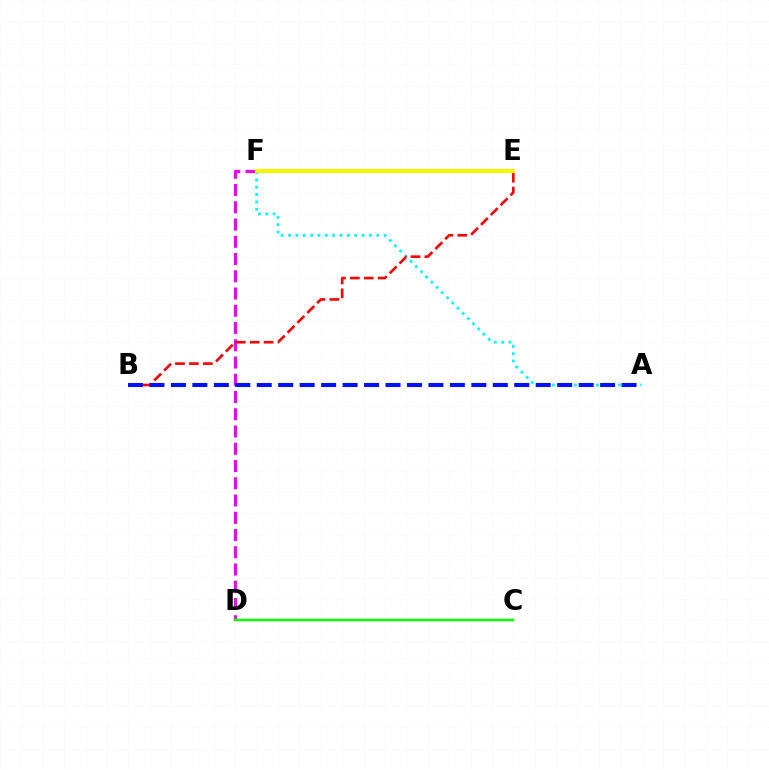{('D', 'F'): [{'color': '#ee00ff', 'line_style': 'dashed', 'thickness': 2.34}], ('A', 'F'): [{'color': '#00fff6', 'line_style': 'dotted', 'thickness': 2.0}], ('B', 'E'): [{'color': '#ff0000', 'line_style': 'dashed', 'thickness': 1.89}], ('A', 'B'): [{'color': '#0010ff', 'line_style': 'dashed', 'thickness': 2.92}], ('C', 'D'): [{'color': '#08ff00', 'line_style': 'solid', 'thickness': 1.79}], ('E', 'F'): [{'color': '#fcf500', 'line_style': 'solid', 'thickness': 3.0}]}